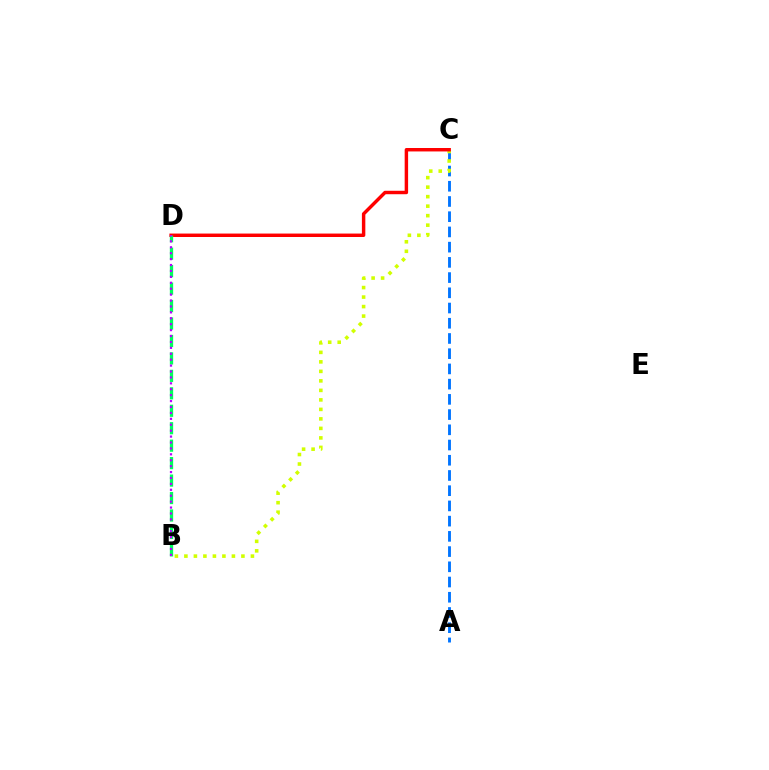{('A', 'C'): [{'color': '#0074ff', 'line_style': 'dashed', 'thickness': 2.07}], ('B', 'C'): [{'color': '#d1ff00', 'line_style': 'dotted', 'thickness': 2.58}], ('C', 'D'): [{'color': '#ff0000', 'line_style': 'solid', 'thickness': 2.48}], ('B', 'D'): [{'color': '#00ff5c', 'line_style': 'dashed', 'thickness': 2.37}, {'color': '#b900ff', 'line_style': 'dotted', 'thickness': 1.61}]}